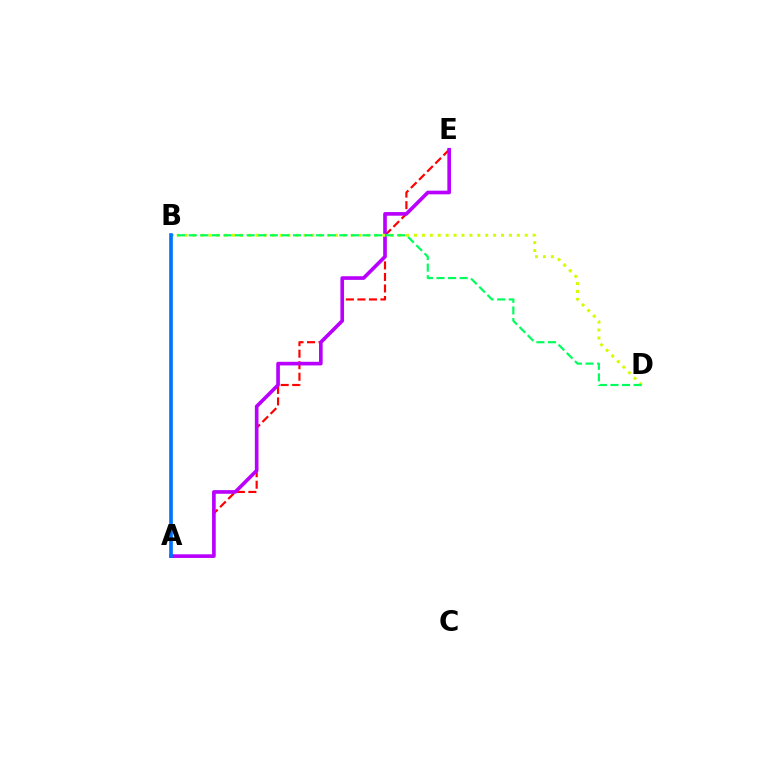{('A', 'E'): [{'color': '#ff0000', 'line_style': 'dashed', 'thickness': 1.57}, {'color': '#b900ff', 'line_style': 'solid', 'thickness': 2.63}], ('B', 'D'): [{'color': '#d1ff00', 'line_style': 'dotted', 'thickness': 2.15}, {'color': '#00ff5c', 'line_style': 'dashed', 'thickness': 1.57}], ('A', 'B'): [{'color': '#0074ff', 'line_style': 'solid', 'thickness': 2.63}]}